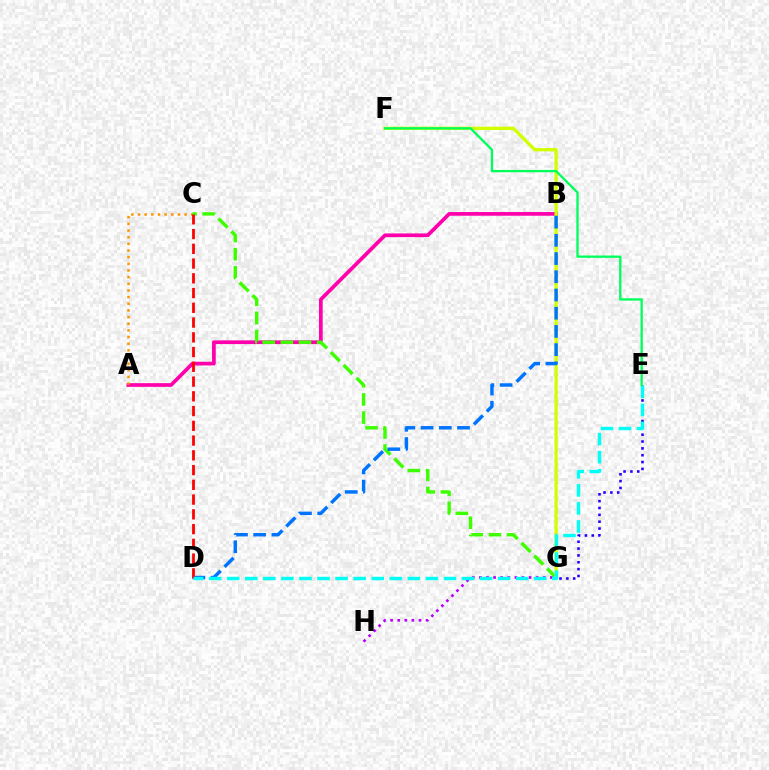{('A', 'B'): [{'color': '#ff00ac', 'line_style': 'solid', 'thickness': 2.66}], ('A', 'C'): [{'color': '#ff9400', 'line_style': 'dotted', 'thickness': 1.81}], ('E', 'G'): [{'color': '#2500ff', 'line_style': 'dotted', 'thickness': 1.86}], ('C', 'G'): [{'color': '#3dff00', 'line_style': 'dashed', 'thickness': 2.47}], ('G', 'H'): [{'color': '#b900ff', 'line_style': 'dotted', 'thickness': 1.93}], ('F', 'G'): [{'color': '#d1ff00', 'line_style': 'solid', 'thickness': 2.37}], ('B', 'D'): [{'color': '#0074ff', 'line_style': 'dashed', 'thickness': 2.47}], ('C', 'D'): [{'color': '#ff0000', 'line_style': 'dashed', 'thickness': 2.0}], ('D', 'E'): [{'color': '#00fff6', 'line_style': 'dashed', 'thickness': 2.45}], ('E', 'F'): [{'color': '#00ff5c', 'line_style': 'solid', 'thickness': 1.67}]}